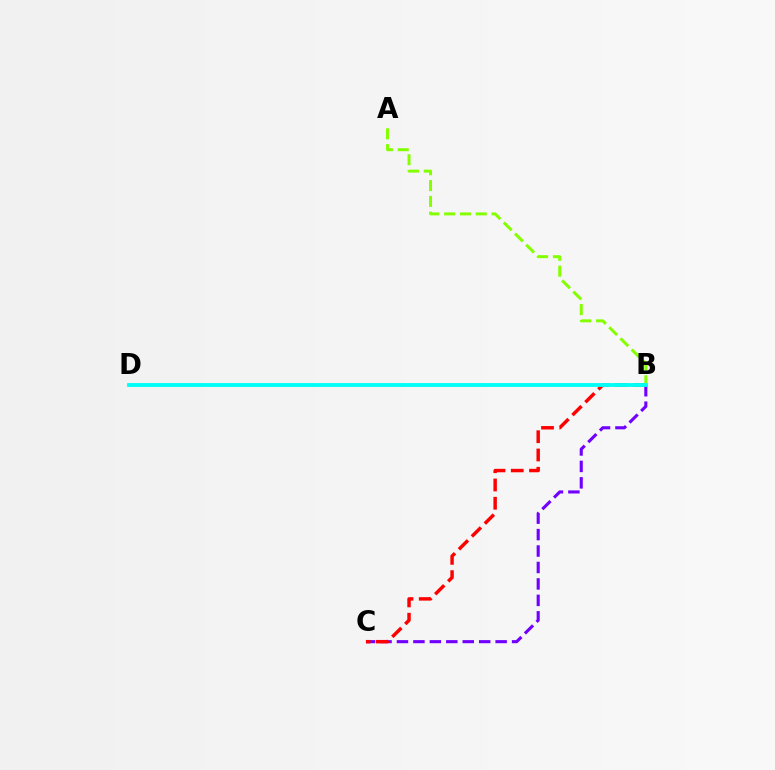{('A', 'B'): [{'color': '#84ff00', 'line_style': 'dashed', 'thickness': 2.15}], ('B', 'C'): [{'color': '#7200ff', 'line_style': 'dashed', 'thickness': 2.23}, {'color': '#ff0000', 'line_style': 'dashed', 'thickness': 2.48}], ('B', 'D'): [{'color': '#00fff6', 'line_style': 'solid', 'thickness': 2.77}]}